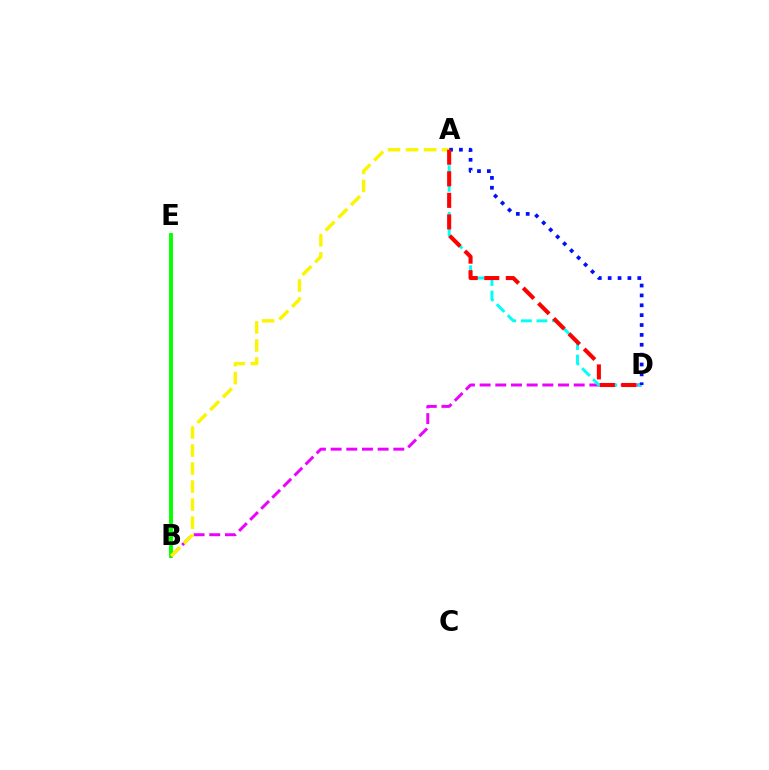{('B', 'E'): [{'color': '#08ff00', 'line_style': 'solid', 'thickness': 2.82}], ('B', 'D'): [{'color': '#ee00ff', 'line_style': 'dashed', 'thickness': 2.13}], ('A', 'D'): [{'color': '#00fff6', 'line_style': 'dashed', 'thickness': 2.11}, {'color': '#0010ff', 'line_style': 'dotted', 'thickness': 2.68}, {'color': '#ff0000', 'line_style': 'dashed', 'thickness': 2.93}], ('A', 'B'): [{'color': '#fcf500', 'line_style': 'dashed', 'thickness': 2.45}]}